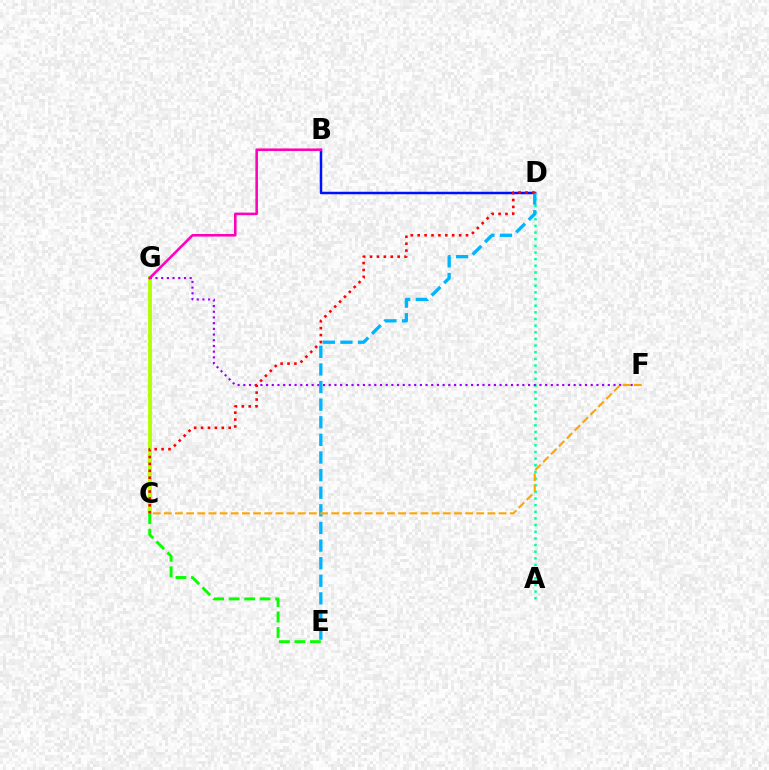{('C', 'G'): [{'color': '#b3ff00', 'line_style': 'solid', 'thickness': 2.77}], ('A', 'D'): [{'color': '#00ff9d', 'line_style': 'dotted', 'thickness': 1.81}], ('B', 'D'): [{'color': '#0010ff', 'line_style': 'solid', 'thickness': 1.8}], ('F', 'G'): [{'color': '#9b00ff', 'line_style': 'dotted', 'thickness': 1.55}], ('B', 'G'): [{'color': '#ff00bd', 'line_style': 'solid', 'thickness': 1.85}], ('D', 'E'): [{'color': '#00b5ff', 'line_style': 'dashed', 'thickness': 2.39}], ('C', 'E'): [{'color': '#08ff00', 'line_style': 'dashed', 'thickness': 2.11}], ('C', 'F'): [{'color': '#ffa500', 'line_style': 'dashed', 'thickness': 1.52}], ('C', 'D'): [{'color': '#ff0000', 'line_style': 'dotted', 'thickness': 1.88}]}